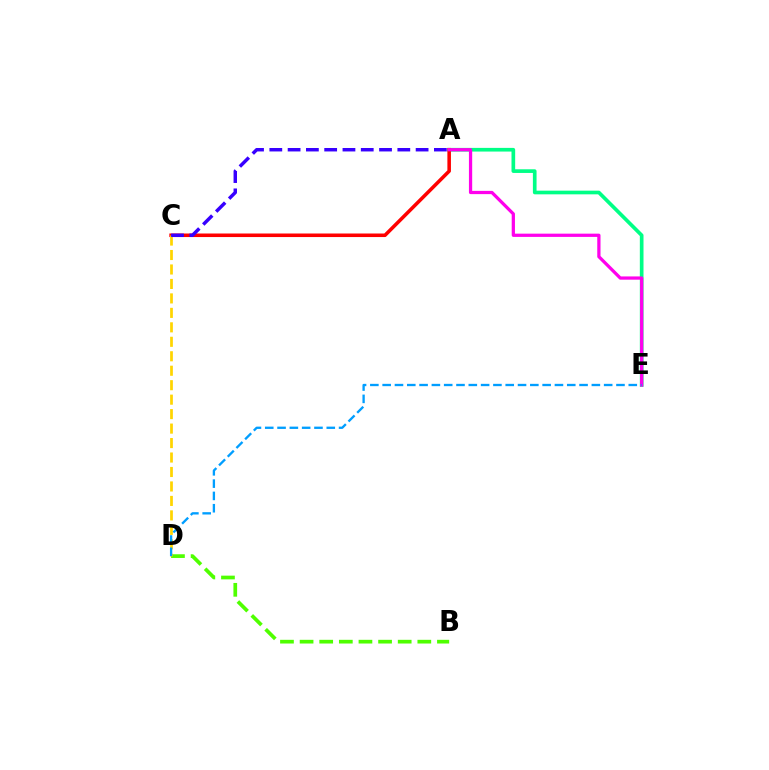{('A', 'E'): [{'color': '#00ff86', 'line_style': 'solid', 'thickness': 2.64}, {'color': '#ff00ed', 'line_style': 'solid', 'thickness': 2.34}], ('B', 'D'): [{'color': '#4fff00', 'line_style': 'dashed', 'thickness': 2.67}], ('A', 'C'): [{'color': '#ff0000', 'line_style': 'solid', 'thickness': 2.56}, {'color': '#3700ff', 'line_style': 'dashed', 'thickness': 2.48}], ('C', 'D'): [{'color': '#ffd500', 'line_style': 'dashed', 'thickness': 1.97}], ('D', 'E'): [{'color': '#009eff', 'line_style': 'dashed', 'thickness': 1.67}]}